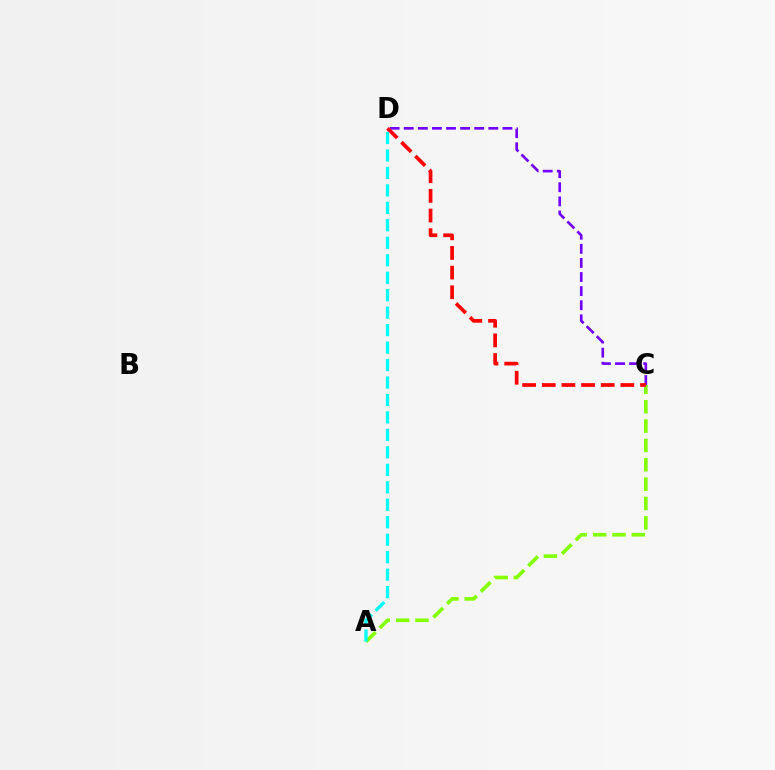{('C', 'D'): [{'color': '#7200ff', 'line_style': 'dashed', 'thickness': 1.92}, {'color': '#ff0000', 'line_style': 'dashed', 'thickness': 2.67}], ('A', 'C'): [{'color': '#84ff00', 'line_style': 'dashed', 'thickness': 2.63}], ('A', 'D'): [{'color': '#00fff6', 'line_style': 'dashed', 'thickness': 2.37}]}